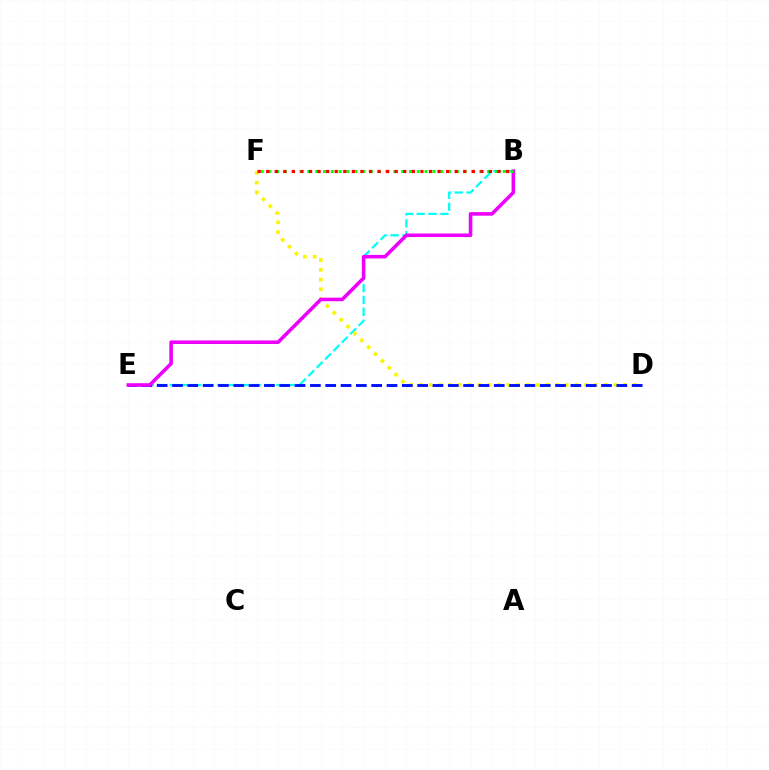{('B', 'E'): [{'color': '#00fff6', 'line_style': 'dashed', 'thickness': 1.61}, {'color': '#ee00ff', 'line_style': 'solid', 'thickness': 2.57}], ('D', 'F'): [{'color': '#fcf500', 'line_style': 'dotted', 'thickness': 2.64}], ('D', 'E'): [{'color': '#0010ff', 'line_style': 'dashed', 'thickness': 2.08}], ('B', 'F'): [{'color': '#08ff00', 'line_style': 'dotted', 'thickness': 2.12}, {'color': '#ff0000', 'line_style': 'dotted', 'thickness': 2.33}]}